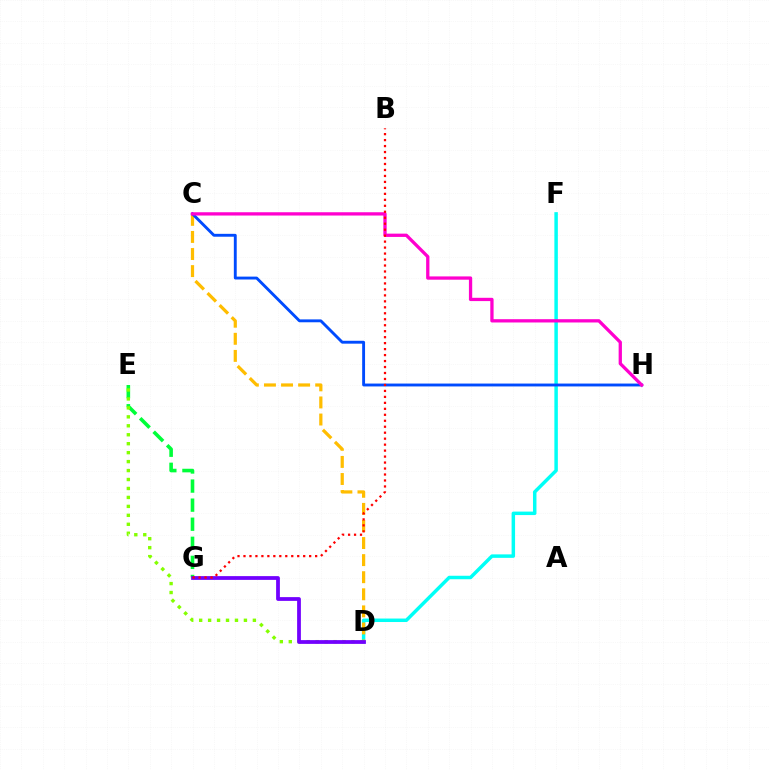{('D', 'F'): [{'color': '#00fff6', 'line_style': 'solid', 'thickness': 2.5}], ('C', 'D'): [{'color': '#ffbd00', 'line_style': 'dashed', 'thickness': 2.32}], ('E', 'G'): [{'color': '#00ff39', 'line_style': 'dashed', 'thickness': 2.59}], ('C', 'H'): [{'color': '#004bff', 'line_style': 'solid', 'thickness': 2.07}, {'color': '#ff00cf', 'line_style': 'solid', 'thickness': 2.37}], ('D', 'E'): [{'color': '#84ff00', 'line_style': 'dotted', 'thickness': 2.43}], ('D', 'G'): [{'color': '#7200ff', 'line_style': 'solid', 'thickness': 2.71}], ('B', 'G'): [{'color': '#ff0000', 'line_style': 'dotted', 'thickness': 1.62}]}